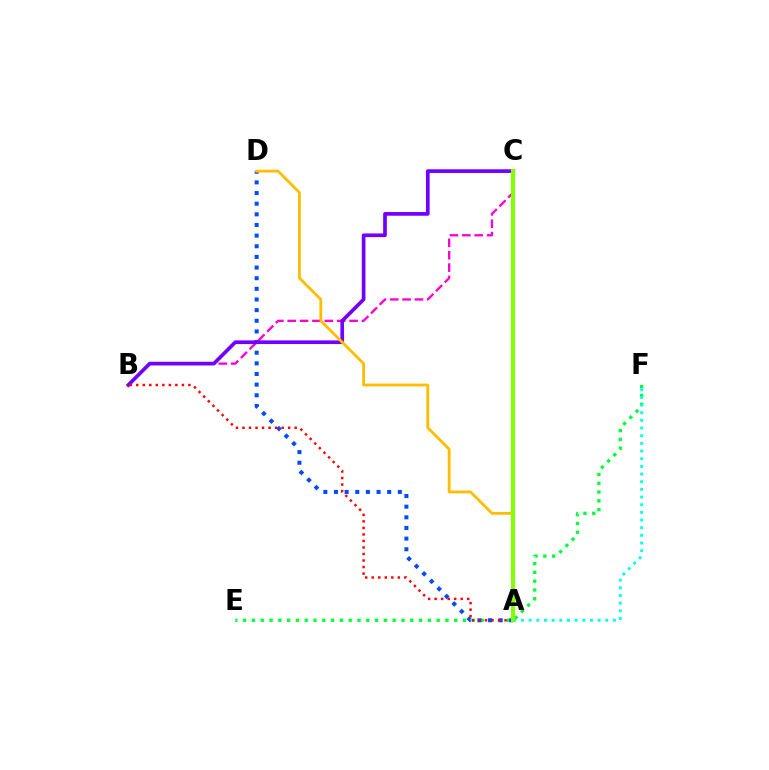{('E', 'F'): [{'color': '#00ff39', 'line_style': 'dotted', 'thickness': 2.39}], ('A', 'D'): [{'color': '#004bff', 'line_style': 'dotted', 'thickness': 2.89}, {'color': '#ffbd00', 'line_style': 'solid', 'thickness': 2.03}], ('A', 'F'): [{'color': '#00fff6', 'line_style': 'dotted', 'thickness': 2.08}], ('B', 'C'): [{'color': '#ff00cf', 'line_style': 'dashed', 'thickness': 1.68}, {'color': '#7200ff', 'line_style': 'solid', 'thickness': 2.65}], ('A', 'B'): [{'color': '#ff0000', 'line_style': 'dotted', 'thickness': 1.77}], ('A', 'C'): [{'color': '#84ff00', 'line_style': 'solid', 'thickness': 2.94}]}